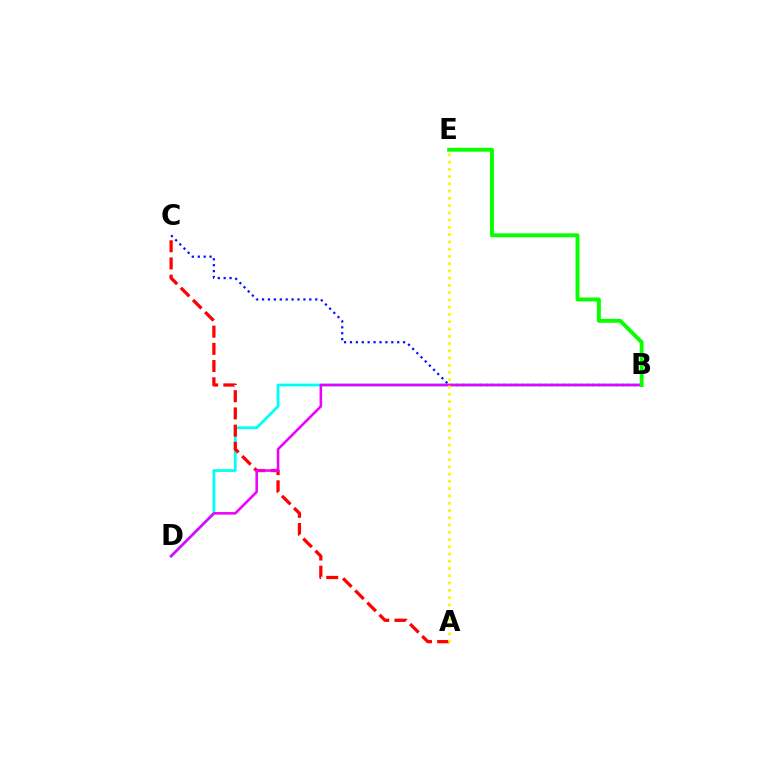{('B', 'D'): [{'color': '#00fff6', 'line_style': 'solid', 'thickness': 2.0}, {'color': '#ee00ff', 'line_style': 'solid', 'thickness': 1.83}], ('A', 'C'): [{'color': '#ff0000', 'line_style': 'dashed', 'thickness': 2.34}], ('B', 'C'): [{'color': '#0010ff', 'line_style': 'dotted', 'thickness': 1.6}], ('A', 'E'): [{'color': '#fcf500', 'line_style': 'dotted', 'thickness': 1.97}], ('B', 'E'): [{'color': '#08ff00', 'line_style': 'solid', 'thickness': 2.81}]}